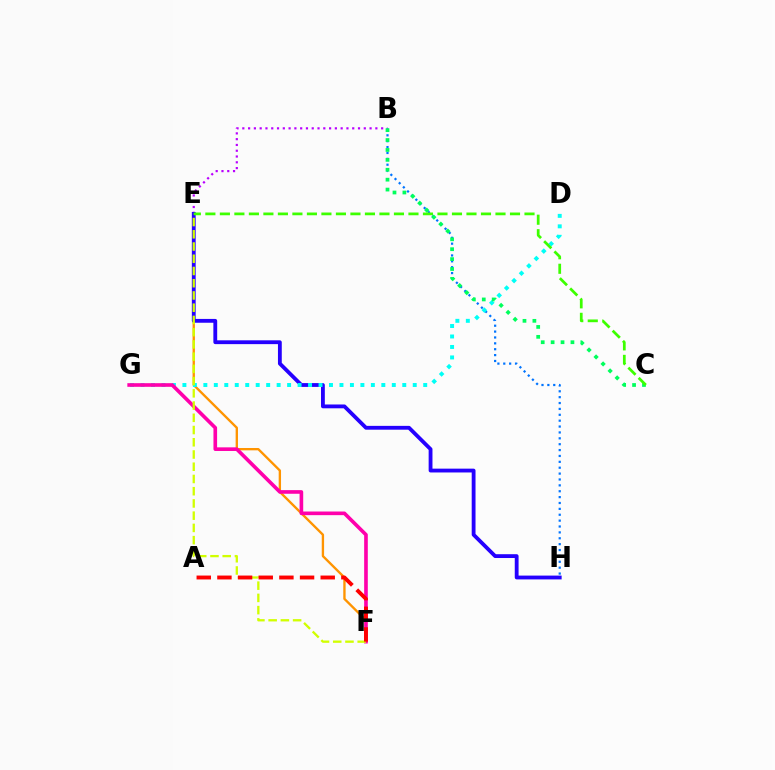{('B', 'E'): [{'color': '#b900ff', 'line_style': 'dotted', 'thickness': 1.57}], ('B', 'H'): [{'color': '#0074ff', 'line_style': 'dotted', 'thickness': 1.6}], ('E', 'F'): [{'color': '#ff9400', 'line_style': 'solid', 'thickness': 1.69}, {'color': '#d1ff00', 'line_style': 'dashed', 'thickness': 1.66}], ('E', 'H'): [{'color': '#2500ff', 'line_style': 'solid', 'thickness': 2.75}], ('D', 'G'): [{'color': '#00fff6', 'line_style': 'dotted', 'thickness': 2.84}], ('F', 'G'): [{'color': '#ff00ac', 'line_style': 'solid', 'thickness': 2.62}], ('B', 'C'): [{'color': '#00ff5c', 'line_style': 'dotted', 'thickness': 2.69}], ('C', 'E'): [{'color': '#3dff00', 'line_style': 'dashed', 'thickness': 1.97}], ('A', 'F'): [{'color': '#ff0000', 'line_style': 'dashed', 'thickness': 2.81}]}